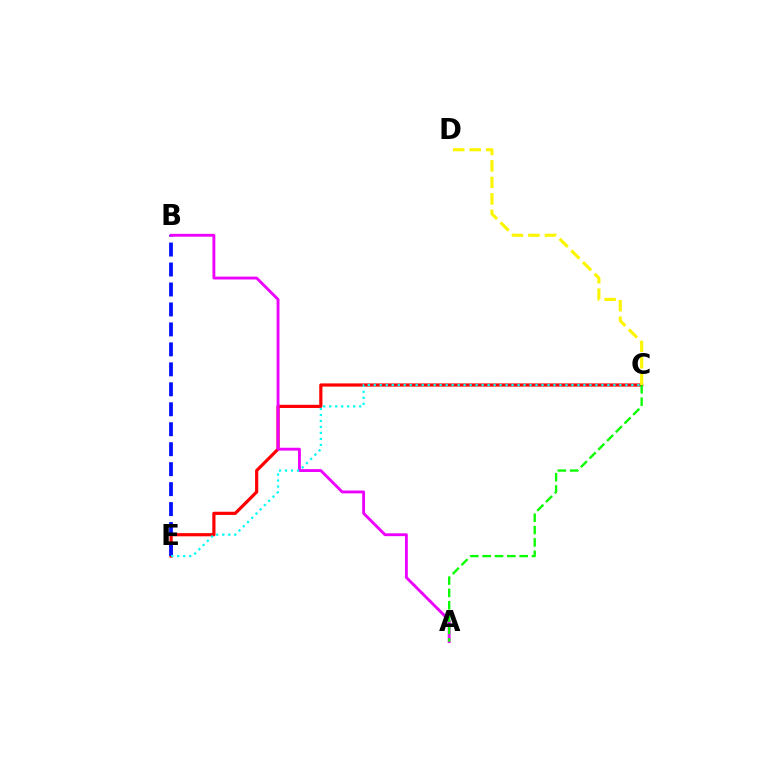{('C', 'E'): [{'color': '#ff0000', 'line_style': 'solid', 'thickness': 2.29}, {'color': '#00fff6', 'line_style': 'dotted', 'thickness': 1.63}], ('B', 'E'): [{'color': '#0010ff', 'line_style': 'dashed', 'thickness': 2.71}], ('A', 'B'): [{'color': '#ee00ff', 'line_style': 'solid', 'thickness': 2.06}], ('A', 'C'): [{'color': '#08ff00', 'line_style': 'dashed', 'thickness': 1.68}], ('C', 'D'): [{'color': '#fcf500', 'line_style': 'dashed', 'thickness': 2.24}]}